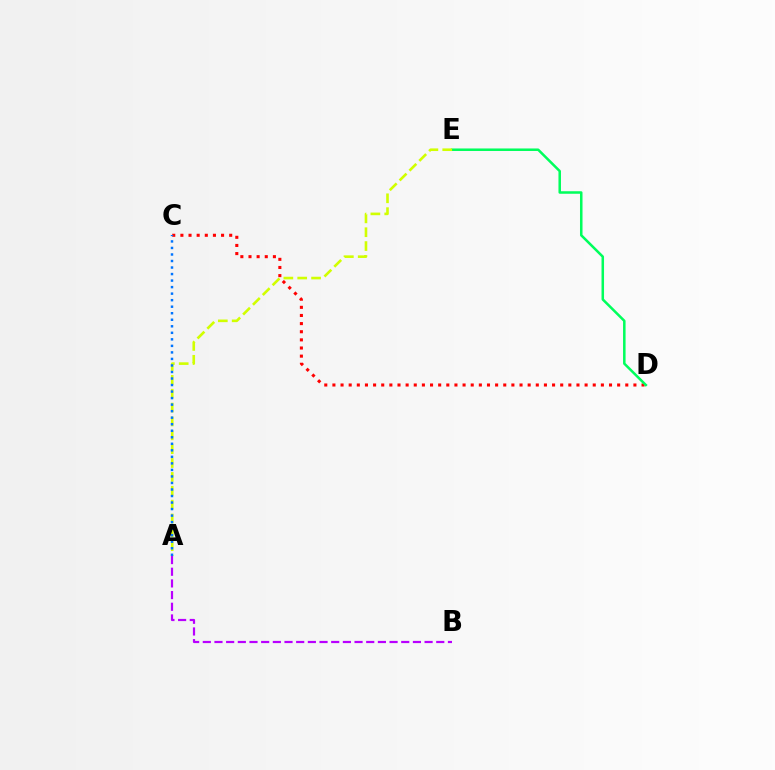{('C', 'D'): [{'color': '#ff0000', 'line_style': 'dotted', 'thickness': 2.21}], ('D', 'E'): [{'color': '#00ff5c', 'line_style': 'solid', 'thickness': 1.81}], ('A', 'E'): [{'color': '#d1ff00', 'line_style': 'dashed', 'thickness': 1.88}], ('A', 'B'): [{'color': '#b900ff', 'line_style': 'dashed', 'thickness': 1.59}], ('A', 'C'): [{'color': '#0074ff', 'line_style': 'dotted', 'thickness': 1.77}]}